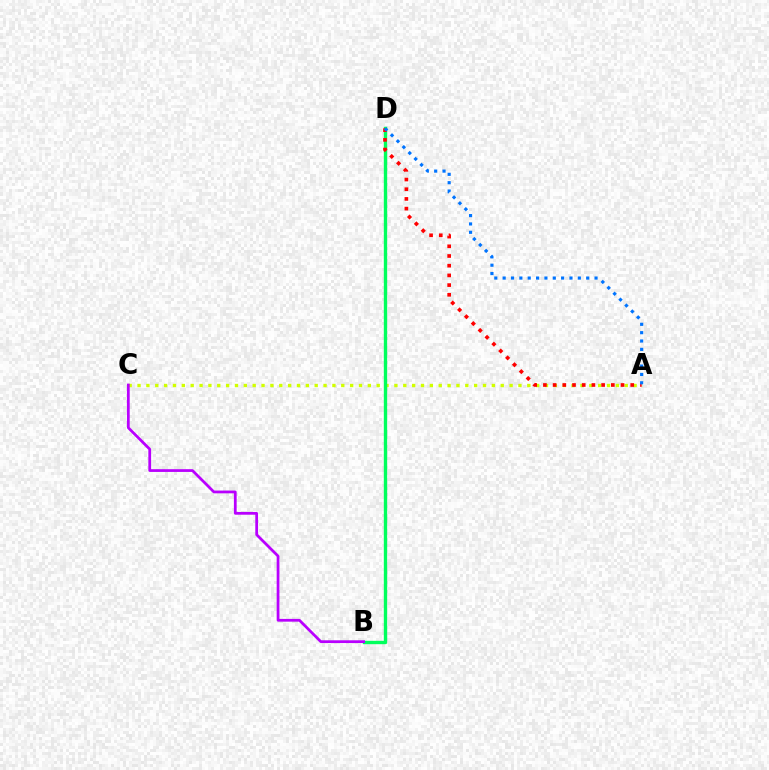{('A', 'C'): [{'color': '#d1ff00', 'line_style': 'dotted', 'thickness': 2.41}], ('B', 'D'): [{'color': '#00ff5c', 'line_style': 'solid', 'thickness': 2.43}], ('B', 'C'): [{'color': '#b900ff', 'line_style': 'solid', 'thickness': 1.99}], ('A', 'D'): [{'color': '#ff0000', 'line_style': 'dotted', 'thickness': 2.64}, {'color': '#0074ff', 'line_style': 'dotted', 'thickness': 2.27}]}